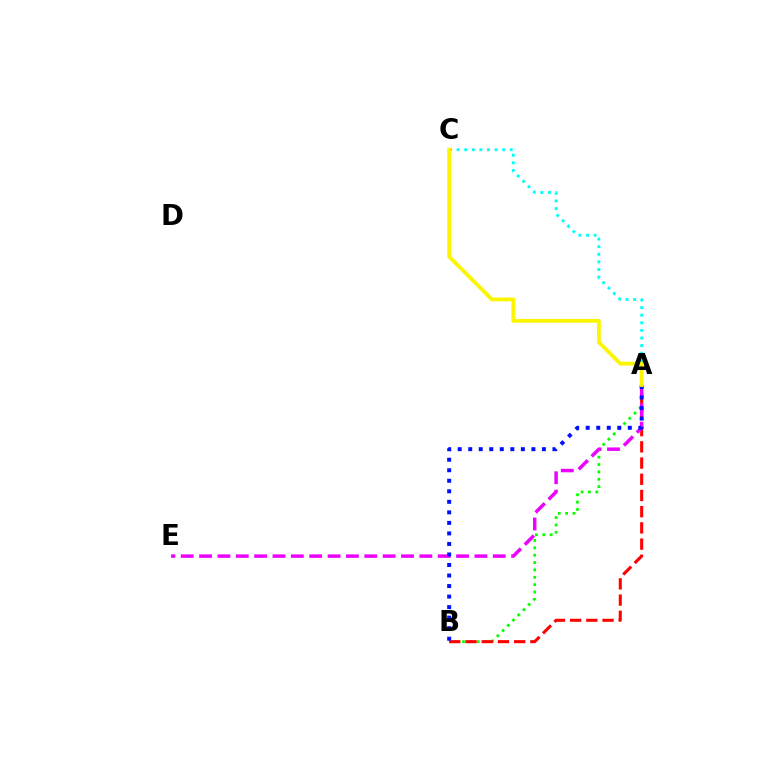{('A', 'B'): [{'color': '#08ff00', 'line_style': 'dotted', 'thickness': 2.0}, {'color': '#ff0000', 'line_style': 'dashed', 'thickness': 2.2}, {'color': '#0010ff', 'line_style': 'dotted', 'thickness': 2.86}], ('A', 'C'): [{'color': '#00fff6', 'line_style': 'dotted', 'thickness': 2.06}, {'color': '#fcf500', 'line_style': 'solid', 'thickness': 2.74}], ('A', 'E'): [{'color': '#ee00ff', 'line_style': 'dashed', 'thickness': 2.49}]}